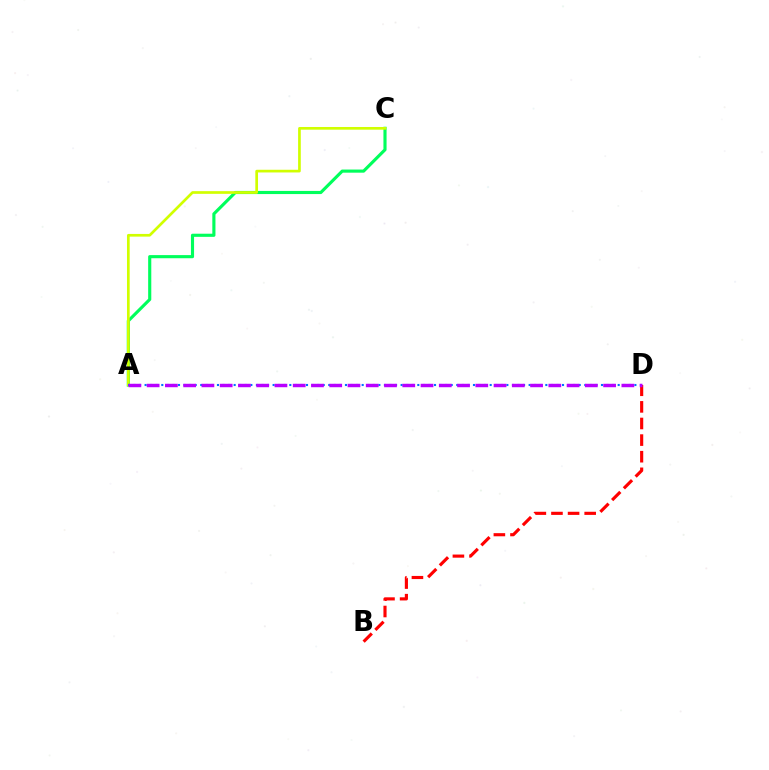{('A', 'C'): [{'color': '#00ff5c', 'line_style': 'solid', 'thickness': 2.26}, {'color': '#d1ff00', 'line_style': 'solid', 'thickness': 1.94}], ('B', 'D'): [{'color': '#ff0000', 'line_style': 'dashed', 'thickness': 2.26}], ('A', 'D'): [{'color': '#0074ff', 'line_style': 'dotted', 'thickness': 1.51}, {'color': '#b900ff', 'line_style': 'dashed', 'thickness': 2.48}]}